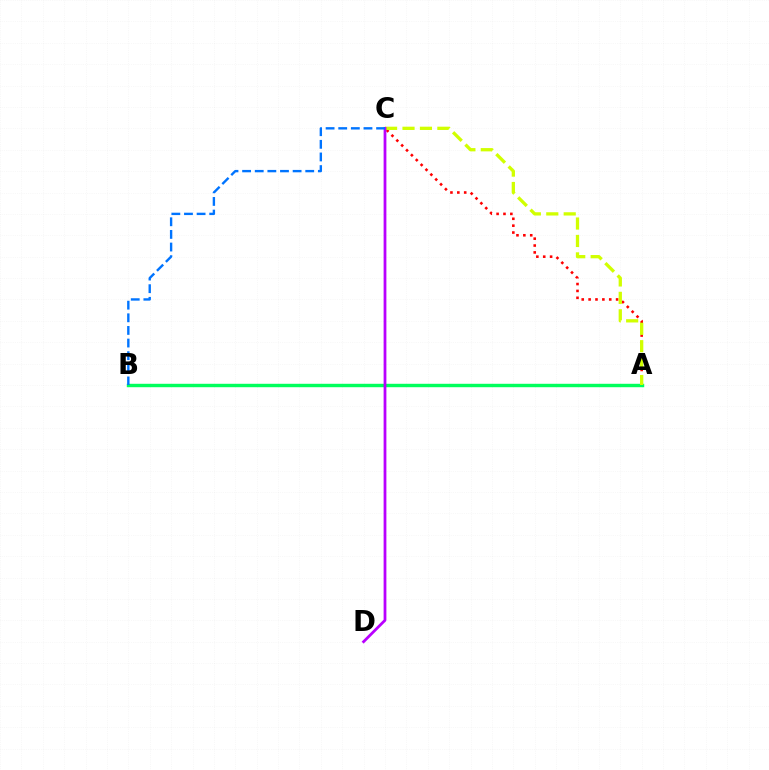{('A', 'C'): [{'color': '#ff0000', 'line_style': 'dotted', 'thickness': 1.87}, {'color': '#d1ff00', 'line_style': 'dashed', 'thickness': 2.37}], ('A', 'B'): [{'color': '#00ff5c', 'line_style': 'solid', 'thickness': 2.46}], ('C', 'D'): [{'color': '#b900ff', 'line_style': 'solid', 'thickness': 2.0}], ('B', 'C'): [{'color': '#0074ff', 'line_style': 'dashed', 'thickness': 1.72}]}